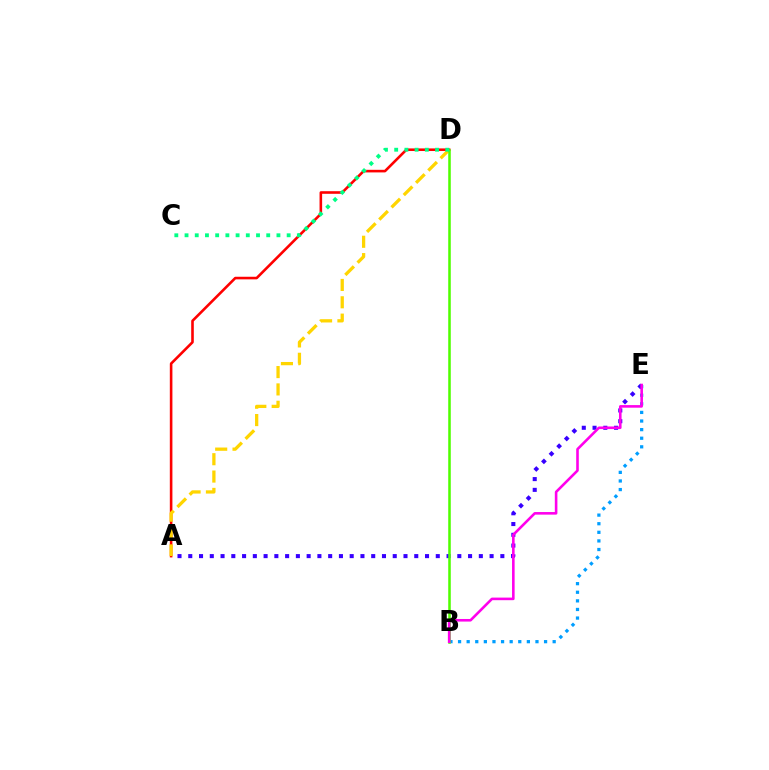{('A', 'D'): [{'color': '#ff0000', 'line_style': 'solid', 'thickness': 1.87}, {'color': '#ffd500', 'line_style': 'dashed', 'thickness': 2.36}], ('B', 'E'): [{'color': '#009eff', 'line_style': 'dotted', 'thickness': 2.34}, {'color': '#ff00ed', 'line_style': 'solid', 'thickness': 1.87}], ('A', 'E'): [{'color': '#3700ff', 'line_style': 'dotted', 'thickness': 2.92}], ('B', 'D'): [{'color': '#4fff00', 'line_style': 'solid', 'thickness': 1.84}], ('C', 'D'): [{'color': '#00ff86', 'line_style': 'dotted', 'thickness': 2.77}]}